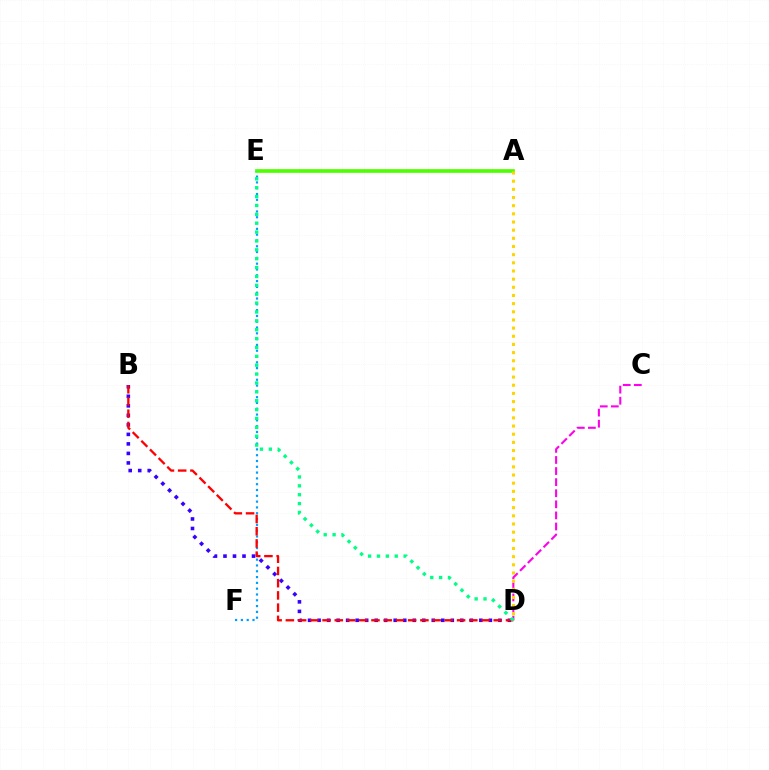{('B', 'D'): [{'color': '#3700ff', 'line_style': 'dotted', 'thickness': 2.59}, {'color': '#ff0000', 'line_style': 'dashed', 'thickness': 1.66}], ('E', 'F'): [{'color': '#009eff', 'line_style': 'dotted', 'thickness': 1.58}], ('C', 'D'): [{'color': '#ff00ed', 'line_style': 'dashed', 'thickness': 1.51}], ('A', 'E'): [{'color': '#4fff00', 'line_style': 'solid', 'thickness': 2.66}], ('A', 'D'): [{'color': '#ffd500', 'line_style': 'dotted', 'thickness': 2.22}], ('D', 'E'): [{'color': '#00ff86', 'line_style': 'dotted', 'thickness': 2.41}]}